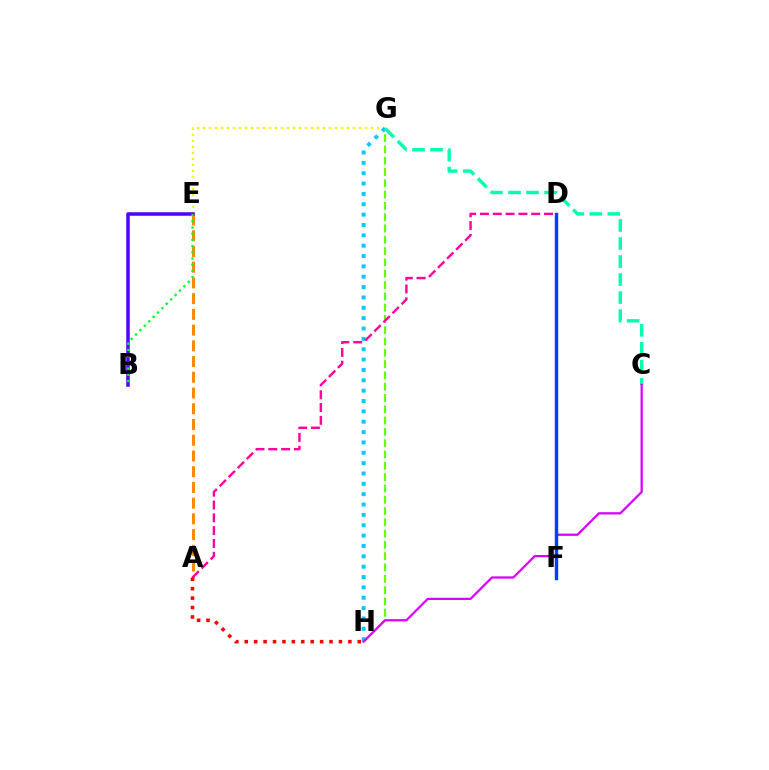{('E', 'G'): [{'color': '#eeff00', 'line_style': 'dotted', 'thickness': 1.63}], ('G', 'H'): [{'color': '#66ff00', 'line_style': 'dashed', 'thickness': 1.54}, {'color': '#00c7ff', 'line_style': 'dotted', 'thickness': 2.81}], ('A', 'E'): [{'color': '#ff8800', 'line_style': 'dashed', 'thickness': 2.14}], ('A', 'D'): [{'color': '#ff00a0', 'line_style': 'dashed', 'thickness': 1.74}], ('C', 'G'): [{'color': '#00ffaf', 'line_style': 'dashed', 'thickness': 2.45}], ('C', 'H'): [{'color': '#d600ff', 'line_style': 'solid', 'thickness': 1.61}], ('B', 'E'): [{'color': '#4f00ff', 'line_style': 'solid', 'thickness': 2.53}, {'color': '#00ff27', 'line_style': 'dotted', 'thickness': 1.69}], ('D', 'F'): [{'color': '#003fff', 'line_style': 'solid', 'thickness': 2.47}], ('A', 'H'): [{'color': '#ff0000', 'line_style': 'dotted', 'thickness': 2.56}]}